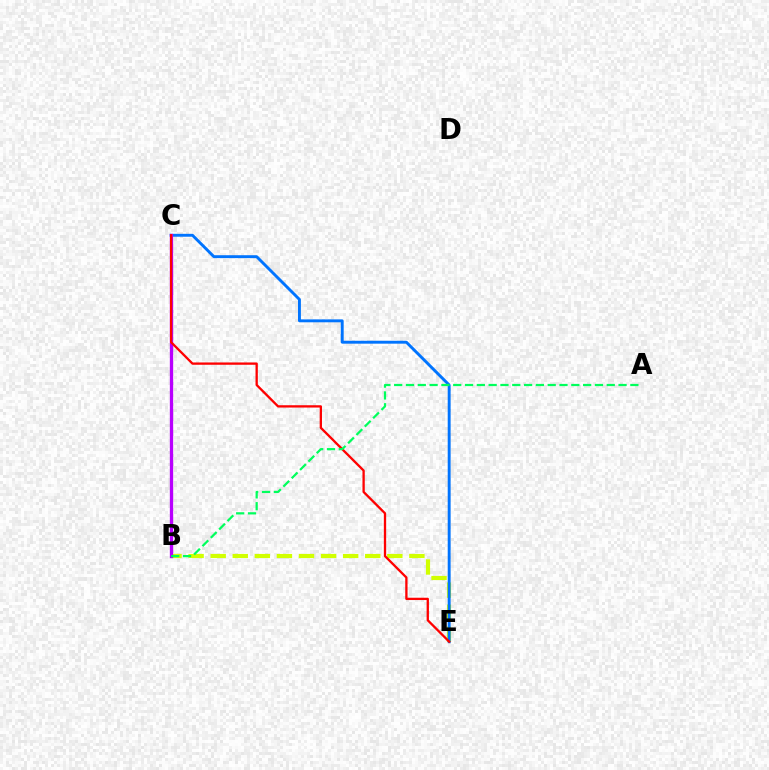{('B', 'E'): [{'color': '#d1ff00', 'line_style': 'dashed', 'thickness': 3.0}], ('C', 'E'): [{'color': '#0074ff', 'line_style': 'solid', 'thickness': 2.09}, {'color': '#ff0000', 'line_style': 'solid', 'thickness': 1.66}], ('B', 'C'): [{'color': '#b900ff', 'line_style': 'solid', 'thickness': 2.38}], ('A', 'B'): [{'color': '#00ff5c', 'line_style': 'dashed', 'thickness': 1.6}]}